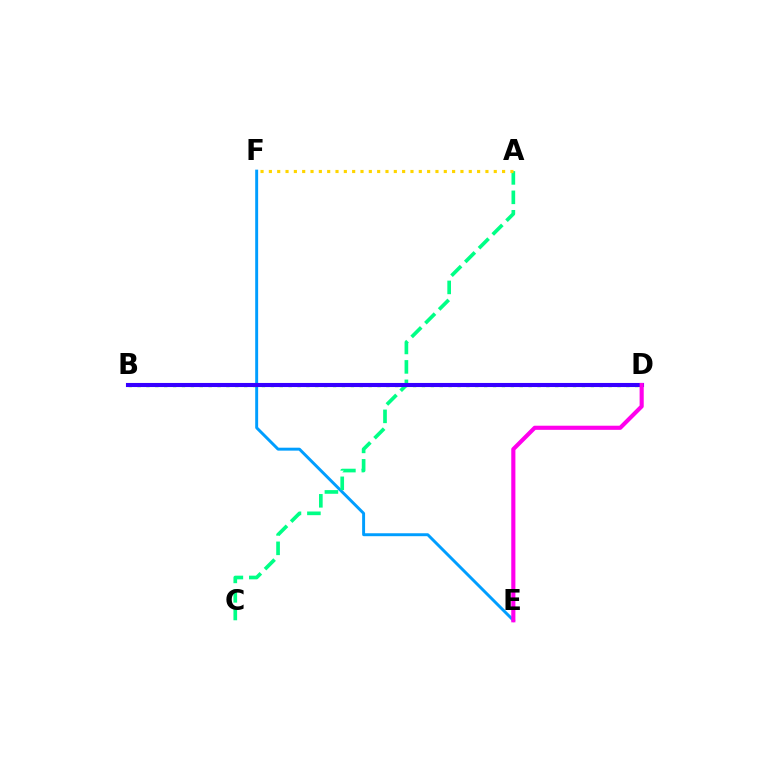{('E', 'F'): [{'color': '#009eff', 'line_style': 'solid', 'thickness': 2.12}], ('B', 'D'): [{'color': '#4fff00', 'line_style': 'dotted', 'thickness': 2.41}, {'color': '#ff0000', 'line_style': 'solid', 'thickness': 2.16}, {'color': '#3700ff', 'line_style': 'solid', 'thickness': 2.94}], ('A', 'C'): [{'color': '#00ff86', 'line_style': 'dashed', 'thickness': 2.64}], ('A', 'F'): [{'color': '#ffd500', 'line_style': 'dotted', 'thickness': 2.26}], ('D', 'E'): [{'color': '#ff00ed', 'line_style': 'solid', 'thickness': 2.97}]}